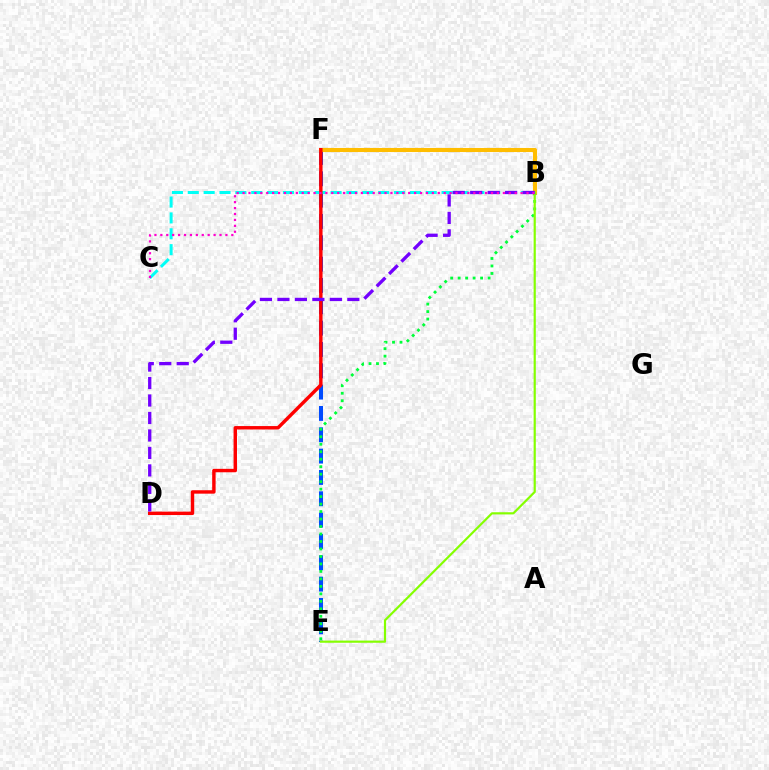{('E', 'F'): [{'color': '#004bff', 'line_style': 'dashed', 'thickness': 2.9}], ('B', 'F'): [{'color': '#ffbd00', 'line_style': 'solid', 'thickness': 2.94}], ('B', 'C'): [{'color': '#00fff6', 'line_style': 'dashed', 'thickness': 2.16}, {'color': '#ff00cf', 'line_style': 'dotted', 'thickness': 1.61}], ('B', 'E'): [{'color': '#00ff39', 'line_style': 'dotted', 'thickness': 2.03}, {'color': '#84ff00', 'line_style': 'solid', 'thickness': 1.57}], ('D', 'F'): [{'color': '#ff0000', 'line_style': 'solid', 'thickness': 2.47}], ('B', 'D'): [{'color': '#7200ff', 'line_style': 'dashed', 'thickness': 2.37}]}